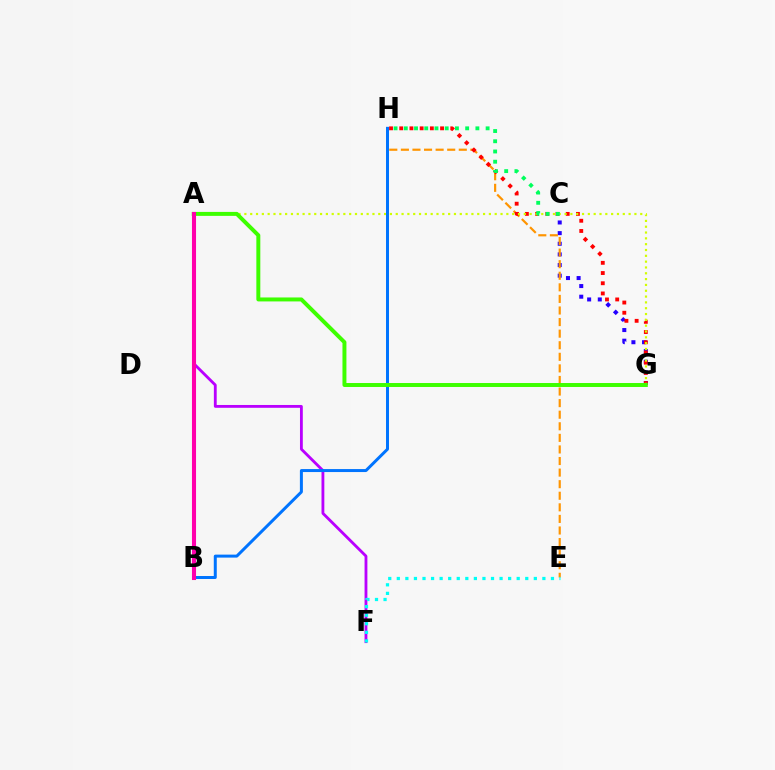{('C', 'G'): [{'color': '#2500ff', 'line_style': 'dotted', 'thickness': 2.89}], ('E', 'H'): [{'color': '#ff9400', 'line_style': 'dashed', 'thickness': 1.57}], ('G', 'H'): [{'color': '#ff0000', 'line_style': 'dotted', 'thickness': 2.77}], ('A', 'G'): [{'color': '#d1ff00', 'line_style': 'dotted', 'thickness': 1.58}, {'color': '#3dff00', 'line_style': 'solid', 'thickness': 2.85}], ('A', 'F'): [{'color': '#b900ff', 'line_style': 'solid', 'thickness': 2.03}], ('B', 'H'): [{'color': '#0074ff', 'line_style': 'solid', 'thickness': 2.15}], ('C', 'H'): [{'color': '#00ff5c', 'line_style': 'dotted', 'thickness': 2.78}], ('E', 'F'): [{'color': '#00fff6', 'line_style': 'dotted', 'thickness': 2.33}], ('A', 'B'): [{'color': '#ff00ac', 'line_style': 'solid', 'thickness': 2.94}]}